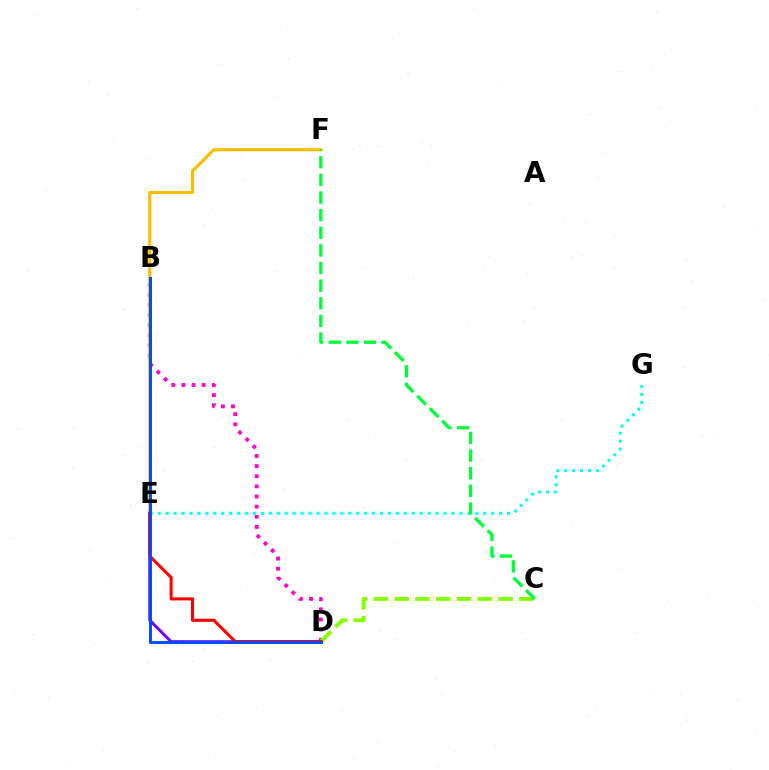{('B', 'D'): [{'color': '#ff00cf', 'line_style': 'dotted', 'thickness': 2.75}, {'color': '#004bff', 'line_style': 'solid', 'thickness': 2.12}], ('C', 'D'): [{'color': '#84ff00', 'line_style': 'dashed', 'thickness': 2.82}], ('E', 'F'): [{'color': '#ffbd00', 'line_style': 'solid', 'thickness': 2.24}], ('D', 'E'): [{'color': '#7200ff', 'line_style': 'solid', 'thickness': 2.11}, {'color': '#ff0000', 'line_style': 'solid', 'thickness': 2.2}], ('E', 'G'): [{'color': '#00fff6', 'line_style': 'dotted', 'thickness': 2.16}], ('C', 'F'): [{'color': '#00ff39', 'line_style': 'dashed', 'thickness': 2.39}]}